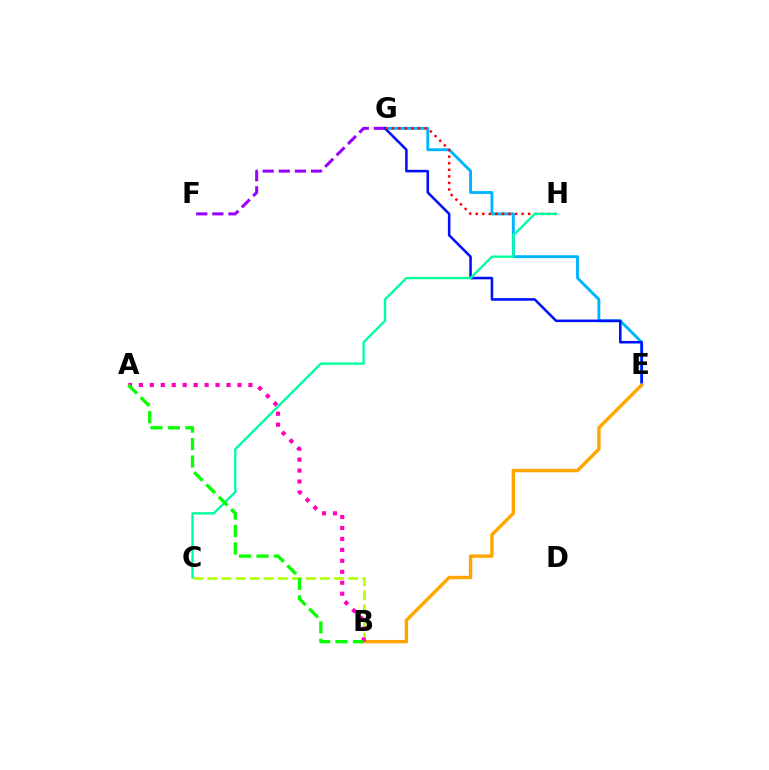{('E', 'G'): [{'color': '#00b5ff', 'line_style': 'solid', 'thickness': 2.08}, {'color': '#0010ff', 'line_style': 'solid', 'thickness': 1.84}], ('F', 'G'): [{'color': '#9b00ff', 'line_style': 'dashed', 'thickness': 2.19}], ('G', 'H'): [{'color': '#ff0000', 'line_style': 'dotted', 'thickness': 1.78}], ('C', 'H'): [{'color': '#00ff9d', 'line_style': 'solid', 'thickness': 1.69}], ('B', 'C'): [{'color': '#b3ff00', 'line_style': 'dashed', 'thickness': 1.91}], ('B', 'E'): [{'color': '#ffa500', 'line_style': 'solid', 'thickness': 2.45}], ('A', 'B'): [{'color': '#ff00bd', 'line_style': 'dotted', 'thickness': 2.98}, {'color': '#08ff00', 'line_style': 'dashed', 'thickness': 2.37}]}